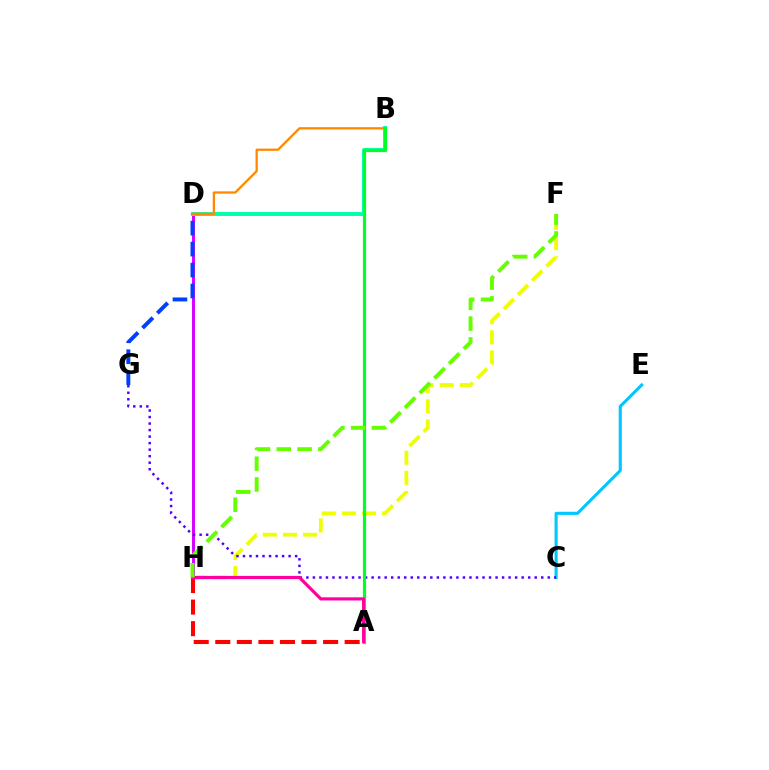{('D', 'H'): [{'color': '#d600ff', 'line_style': 'solid', 'thickness': 2.12}], ('D', 'G'): [{'color': '#003fff', 'line_style': 'dashed', 'thickness': 2.85}], ('F', 'H'): [{'color': '#eeff00', 'line_style': 'dashed', 'thickness': 2.73}, {'color': '#66ff00', 'line_style': 'dashed', 'thickness': 2.83}], ('C', 'E'): [{'color': '#00c7ff', 'line_style': 'solid', 'thickness': 2.24}], ('B', 'D'): [{'color': '#00ffaf', 'line_style': 'solid', 'thickness': 2.82}, {'color': '#ff8800', 'line_style': 'solid', 'thickness': 1.65}], ('A', 'H'): [{'color': '#ff0000', 'line_style': 'dashed', 'thickness': 2.93}, {'color': '#ff00a0', 'line_style': 'solid', 'thickness': 2.28}], ('C', 'G'): [{'color': '#4f00ff', 'line_style': 'dotted', 'thickness': 1.77}], ('A', 'B'): [{'color': '#00ff27', 'line_style': 'solid', 'thickness': 2.31}]}